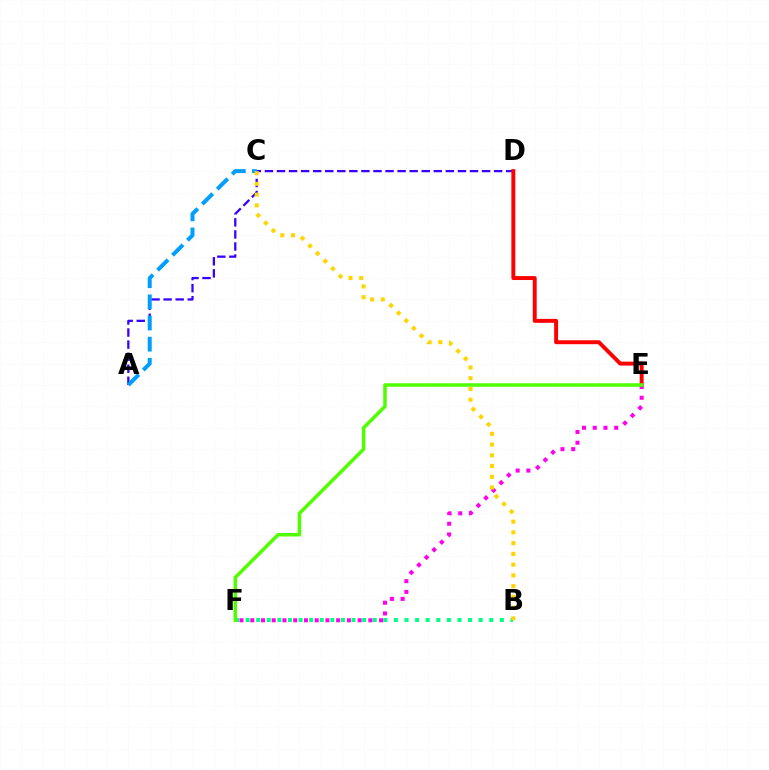{('A', 'D'): [{'color': '#3700ff', 'line_style': 'dashed', 'thickness': 1.64}], ('B', 'F'): [{'color': '#00ff86', 'line_style': 'dotted', 'thickness': 2.88}], ('D', 'E'): [{'color': '#ff0000', 'line_style': 'solid', 'thickness': 2.83}], ('E', 'F'): [{'color': '#ff00ed', 'line_style': 'dotted', 'thickness': 2.92}, {'color': '#4fff00', 'line_style': 'solid', 'thickness': 2.52}], ('A', 'C'): [{'color': '#009eff', 'line_style': 'dashed', 'thickness': 2.87}], ('B', 'C'): [{'color': '#ffd500', 'line_style': 'dotted', 'thickness': 2.92}]}